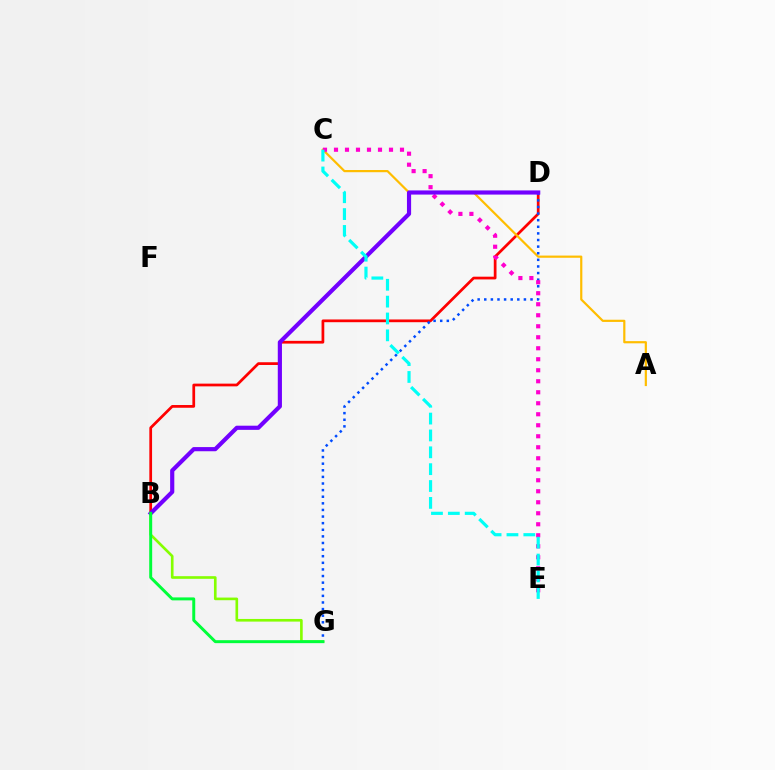{('B', 'D'): [{'color': '#ff0000', 'line_style': 'solid', 'thickness': 1.97}, {'color': '#7200ff', 'line_style': 'solid', 'thickness': 3.0}], ('A', 'C'): [{'color': '#ffbd00', 'line_style': 'solid', 'thickness': 1.58}], ('B', 'G'): [{'color': '#84ff00', 'line_style': 'solid', 'thickness': 1.91}, {'color': '#00ff39', 'line_style': 'solid', 'thickness': 2.13}], ('D', 'G'): [{'color': '#004bff', 'line_style': 'dotted', 'thickness': 1.8}], ('C', 'E'): [{'color': '#ff00cf', 'line_style': 'dotted', 'thickness': 2.99}, {'color': '#00fff6', 'line_style': 'dashed', 'thickness': 2.29}]}